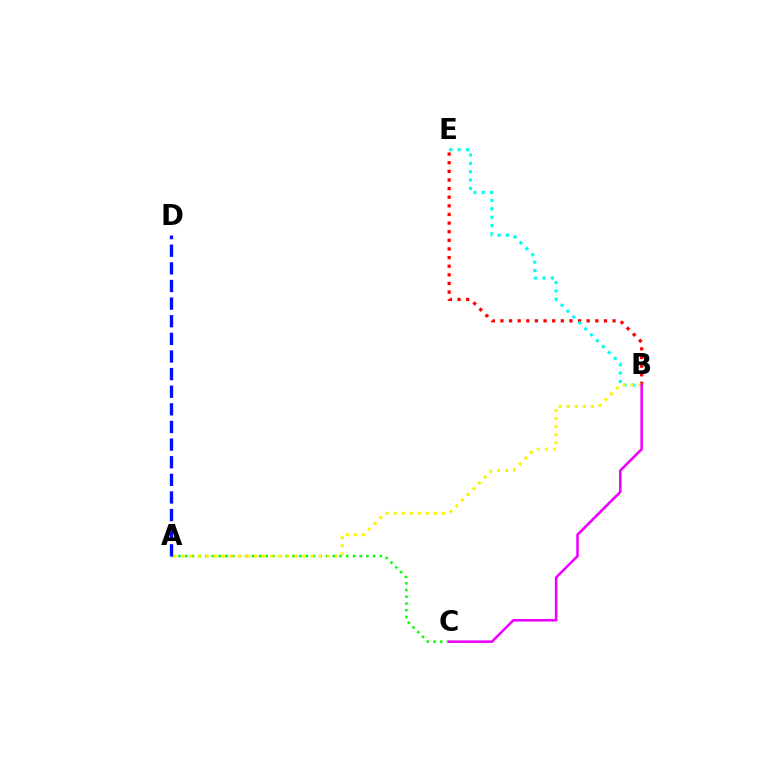{('B', 'E'): [{'color': '#ff0000', 'line_style': 'dotted', 'thickness': 2.34}, {'color': '#00fff6', 'line_style': 'dotted', 'thickness': 2.27}], ('A', 'C'): [{'color': '#08ff00', 'line_style': 'dotted', 'thickness': 1.82}], ('A', 'D'): [{'color': '#0010ff', 'line_style': 'dashed', 'thickness': 2.39}], ('A', 'B'): [{'color': '#fcf500', 'line_style': 'dotted', 'thickness': 2.2}], ('B', 'C'): [{'color': '#ee00ff', 'line_style': 'solid', 'thickness': 1.84}]}